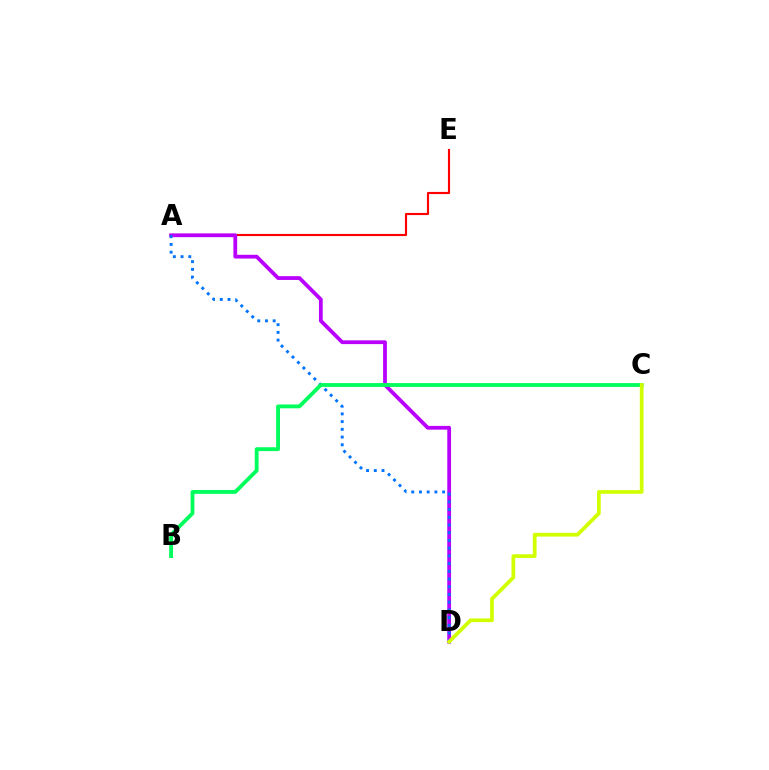{('A', 'E'): [{'color': '#ff0000', 'line_style': 'solid', 'thickness': 1.54}], ('A', 'D'): [{'color': '#b900ff', 'line_style': 'solid', 'thickness': 2.72}, {'color': '#0074ff', 'line_style': 'dotted', 'thickness': 2.1}], ('B', 'C'): [{'color': '#00ff5c', 'line_style': 'solid', 'thickness': 2.76}], ('C', 'D'): [{'color': '#d1ff00', 'line_style': 'solid', 'thickness': 2.67}]}